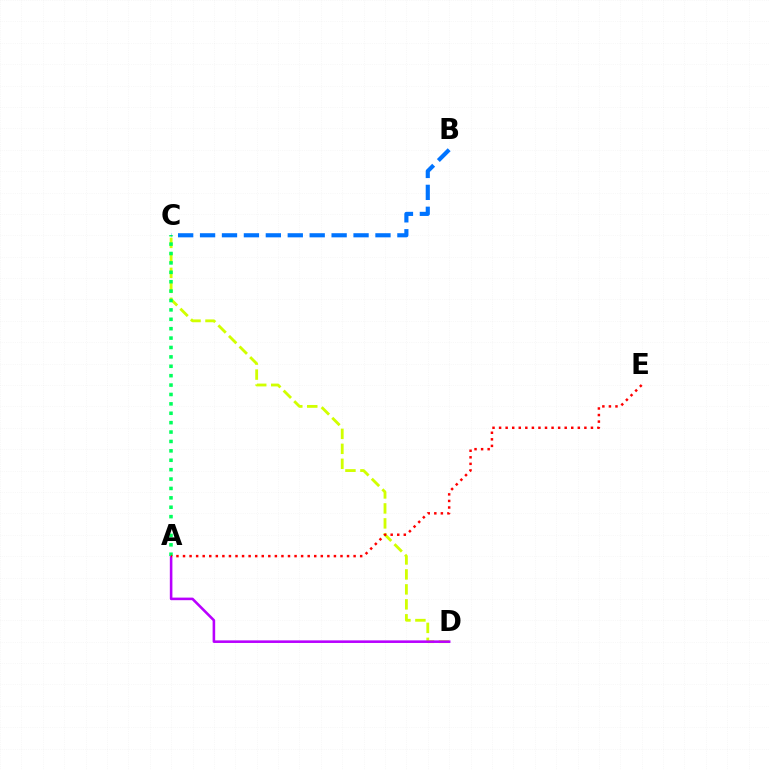{('C', 'D'): [{'color': '#d1ff00', 'line_style': 'dashed', 'thickness': 2.03}], ('A', 'D'): [{'color': '#b900ff', 'line_style': 'solid', 'thickness': 1.86}], ('A', 'C'): [{'color': '#00ff5c', 'line_style': 'dotted', 'thickness': 2.55}], ('B', 'C'): [{'color': '#0074ff', 'line_style': 'dashed', 'thickness': 2.98}], ('A', 'E'): [{'color': '#ff0000', 'line_style': 'dotted', 'thickness': 1.78}]}